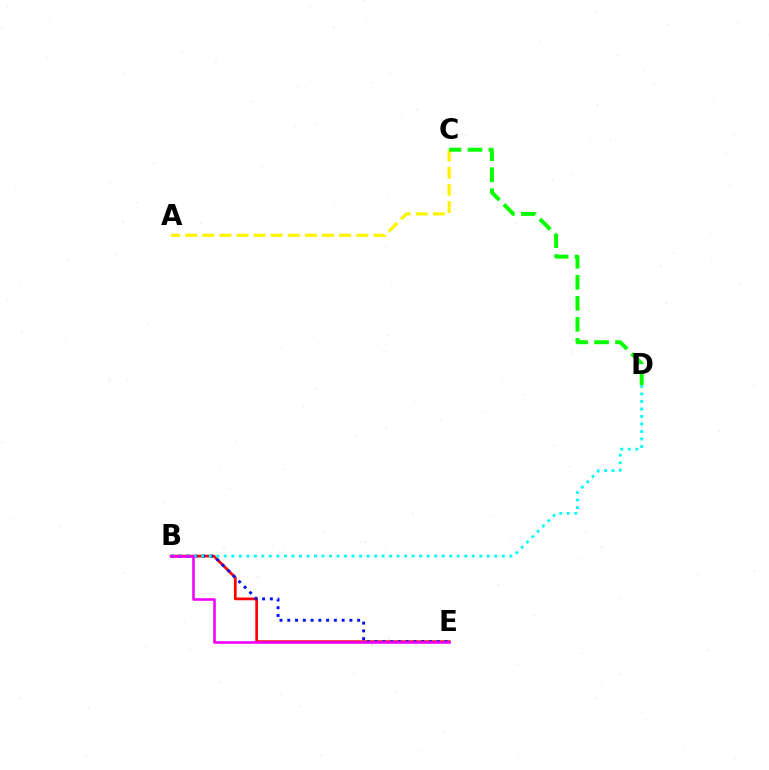{('B', 'E'): [{'color': '#ff0000', 'line_style': 'solid', 'thickness': 1.97}, {'color': '#0010ff', 'line_style': 'dotted', 'thickness': 2.11}, {'color': '#ee00ff', 'line_style': 'solid', 'thickness': 1.86}], ('A', 'C'): [{'color': '#fcf500', 'line_style': 'dashed', 'thickness': 2.32}], ('C', 'D'): [{'color': '#08ff00', 'line_style': 'dashed', 'thickness': 2.85}], ('B', 'D'): [{'color': '#00fff6', 'line_style': 'dotted', 'thickness': 2.04}]}